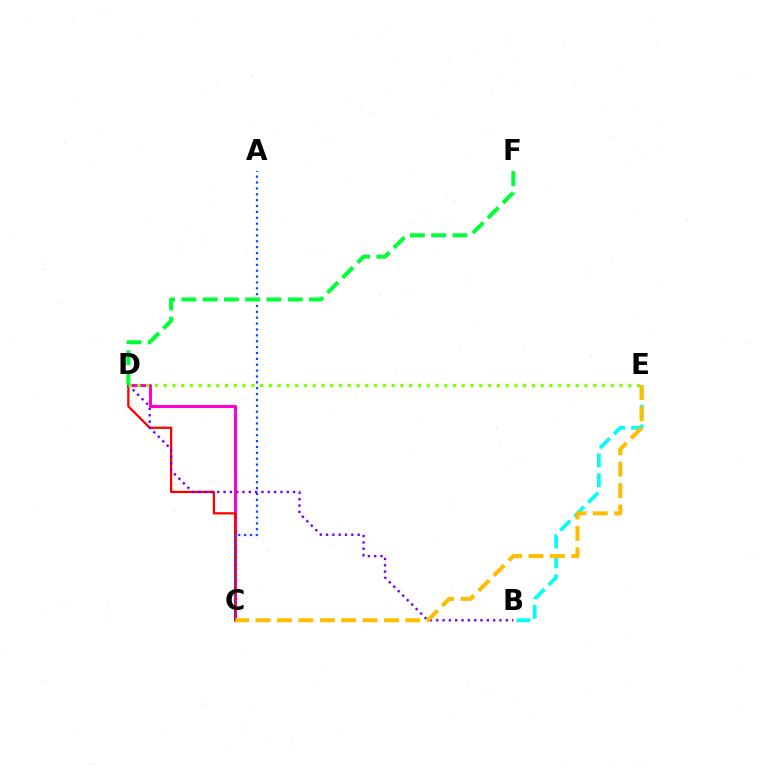{('C', 'D'): [{'color': '#ff00cf', 'line_style': 'solid', 'thickness': 2.2}, {'color': '#ff0000', 'line_style': 'solid', 'thickness': 1.64}], ('B', 'E'): [{'color': '#00fff6', 'line_style': 'dashed', 'thickness': 2.69}], ('A', 'C'): [{'color': '#004bff', 'line_style': 'dotted', 'thickness': 1.6}], ('B', 'D'): [{'color': '#7200ff', 'line_style': 'dotted', 'thickness': 1.72}], ('D', 'E'): [{'color': '#84ff00', 'line_style': 'dotted', 'thickness': 2.38}], ('D', 'F'): [{'color': '#00ff39', 'line_style': 'dashed', 'thickness': 2.89}], ('C', 'E'): [{'color': '#ffbd00', 'line_style': 'dashed', 'thickness': 2.91}]}